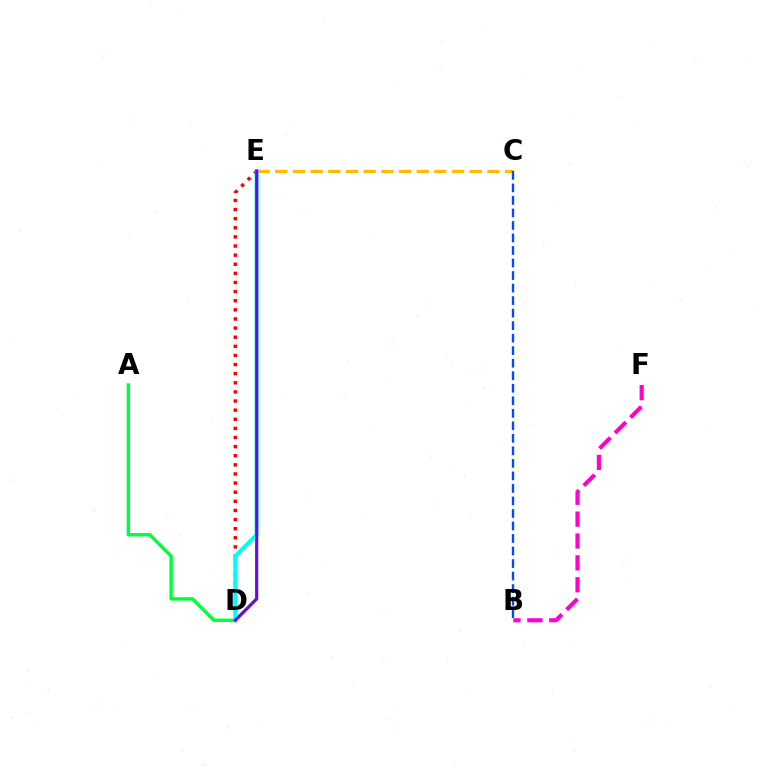{('D', 'E'): [{'color': '#ff0000', 'line_style': 'dotted', 'thickness': 2.48}, {'color': '#84ff00', 'line_style': 'solid', 'thickness': 2.5}, {'color': '#00fff6', 'line_style': 'solid', 'thickness': 2.89}, {'color': '#7200ff', 'line_style': 'solid', 'thickness': 2.18}], ('A', 'D'): [{'color': '#00ff39', 'line_style': 'solid', 'thickness': 2.43}], ('B', 'F'): [{'color': '#ff00cf', 'line_style': 'dashed', 'thickness': 2.97}], ('C', 'E'): [{'color': '#ffbd00', 'line_style': 'dashed', 'thickness': 2.4}], ('B', 'C'): [{'color': '#004bff', 'line_style': 'dashed', 'thickness': 1.7}]}